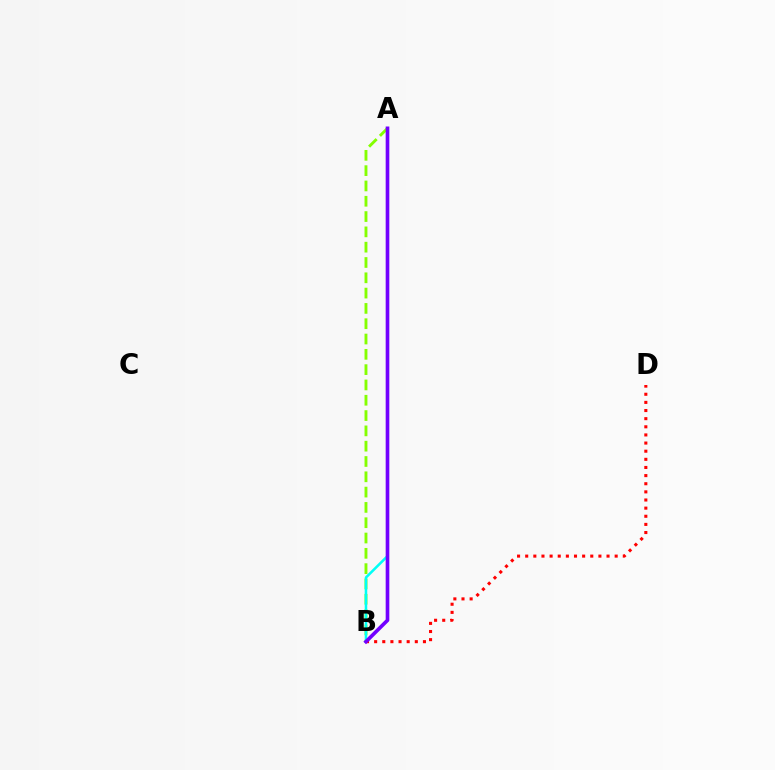{('A', 'B'): [{'color': '#84ff00', 'line_style': 'dashed', 'thickness': 2.08}, {'color': '#00fff6', 'line_style': 'solid', 'thickness': 1.83}, {'color': '#7200ff', 'line_style': 'solid', 'thickness': 2.63}], ('B', 'D'): [{'color': '#ff0000', 'line_style': 'dotted', 'thickness': 2.21}]}